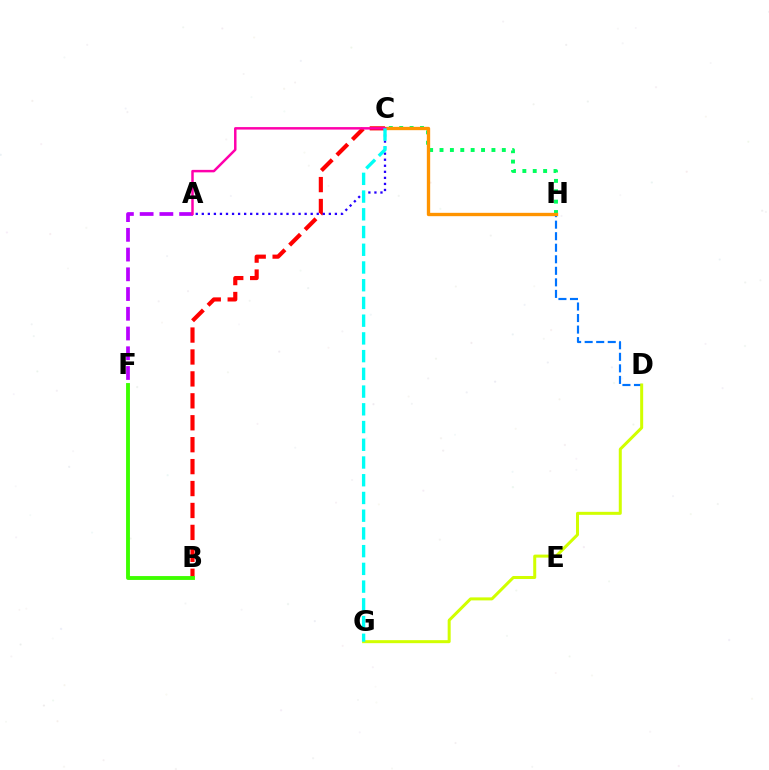{('C', 'H'): [{'color': '#00ff5c', 'line_style': 'dotted', 'thickness': 2.82}, {'color': '#ff9400', 'line_style': 'solid', 'thickness': 2.4}], ('B', 'C'): [{'color': '#ff0000', 'line_style': 'dashed', 'thickness': 2.98}], ('A', 'C'): [{'color': '#2500ff', 'line_style': 'dotted', 'thickness': 1.64}, {'color': '#ff00ac', 'line_style': 'solid', 'thickness': 1.79}], ('A', 'F'): [{'color': '#b900ff', 'line_style': 'dashed', 'thickness': 2.68}], ('D', 'H'): [{'color': '#0074ff', 'line_style': 'dashed', 'thickness': 1.57}], ('B', 'F'): [{'color': '#3dff00', 'line_style': 'solid', 'thickness': 2.79}], ('D', 'G'): [{'color': '#d1ff00', 'line_style': 'solid', 'thickness': 2.17}], ('C', 'G'): [{'color': '#00fff6', 'line_style': 'dashed', 'thickness': 2.41}]}